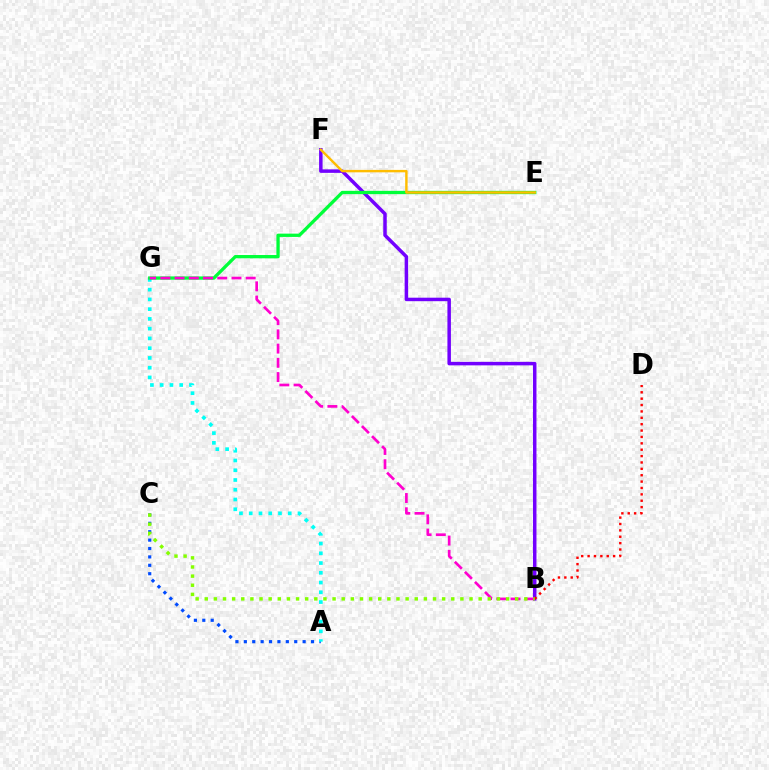{('B', 'F'): [{'color': '#7200ff', 'line_style': 'solid', 'thickness': 2.51}], ('A', 'C'): [{'color': '#004bff', 'line_style': 'dotted', 'thickness': 2.28}], ('A', 'G'): [{'color': '#00fff6', 'line_style': 'dotted', 'thickness': 2.65}], ('E', 'G'): [{'color': '#00ff39', 'line_style': 'solid', 'thickness': 2.37}], ('B', 'G'): [{'color': '#ff00cf', 'line_style': 'dashed', 'thickness': 1.93}], ('E', 'F'): [{'color': '#ffbd00', 'line_style': 'solid', 'thickness': 1.74}], ('B', 'D'): [{'color': '#ff0000', 'line_style': 'dotted', 'thickness': 1.73}], ('B', 'C'): [{'color': '#84ff00', 'line_style': 'dotted', 'thickness': 2.48}]}